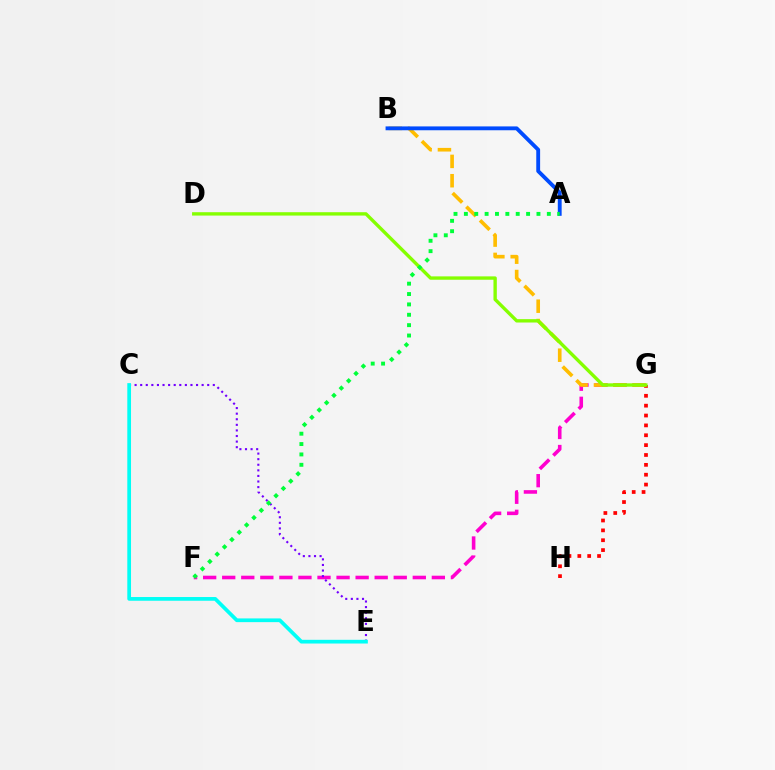{('F', 'G'): [{'color': '#ff00cf', 'line_style': 'dashed', 'thickness': 2.59}], ('C', 'E'): [{'color': '#7200ff', 'line_style': 'dotted', 'thickness': 1.52}, {'color': '#00fff6', 'line_style': 'solid', 'thickness': 2.68}], ('G', 'H'): [{'color': '#ff0000', 'line_style': 'dotted', 'thickness': 2.68}], ('B', 'G'): [{'color': '#ffbd00', 'line_style': 'dashed', 'thickness': 2.62}], ('D', 'G'): [{'color': '#84ff00', 'line_style': 'solid', 'thickness': 2.42}], ('A', 'B'): [{'color': '#004bff', 'line_style': 'solid', 'thickness': 2.77}], ('A', 'F'): [{'color': '#00ff39', 'line_style': 'dotted', 'thickness': 2.82}]}